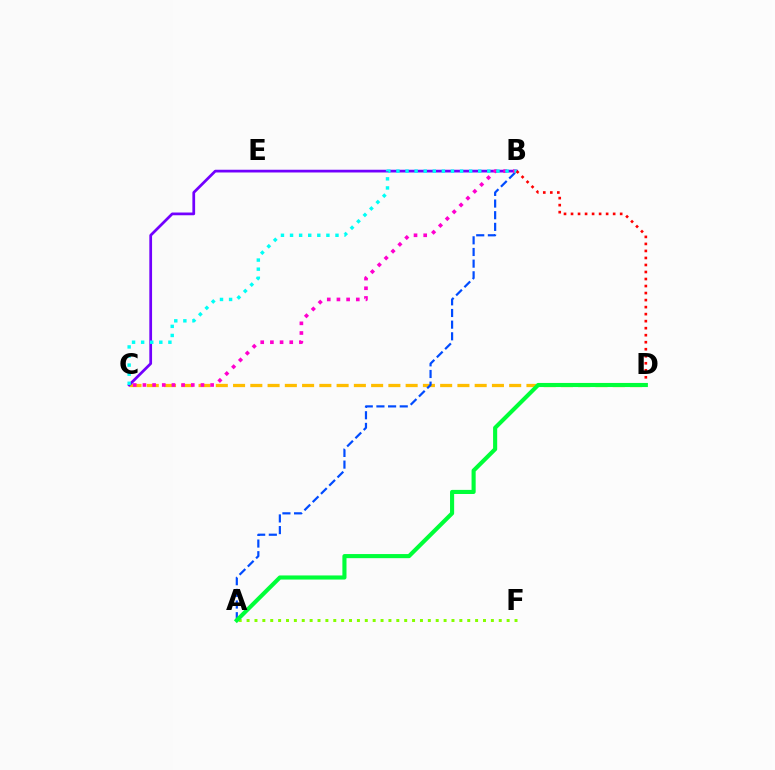{('C', 'D'): [{'color': '#ffbd00', 'line_style': 'dashed', 'thickness': 2.34}], ('B', 'C'): [{'color': '#7200ff', 'line_style': 'solid', 'thickness': 1.97}, {'color': '#ff00cf', 'line_style': 'dotted', 'thickness': 2.63}, {'color': '#00fff6', 'line_style': 'dotted', 'thickness': 2.47}], ('A', 'B'): [{'color': '#004bff', 'line_style': 'dashed', 'thickness': 1.58}], ('B', 'D'): [{'color': '#ff0000', 'line_style': 'dotted', 'thickness': 1.91}], ('A', 'F'): [{'color': '#84ff00', 'line_style': 'dotted', 'thickness': 2.14}], ('A', 'D'): [{'color': '#00ff39', 'line_style': 'solid', 'thickness': 2.96}]}